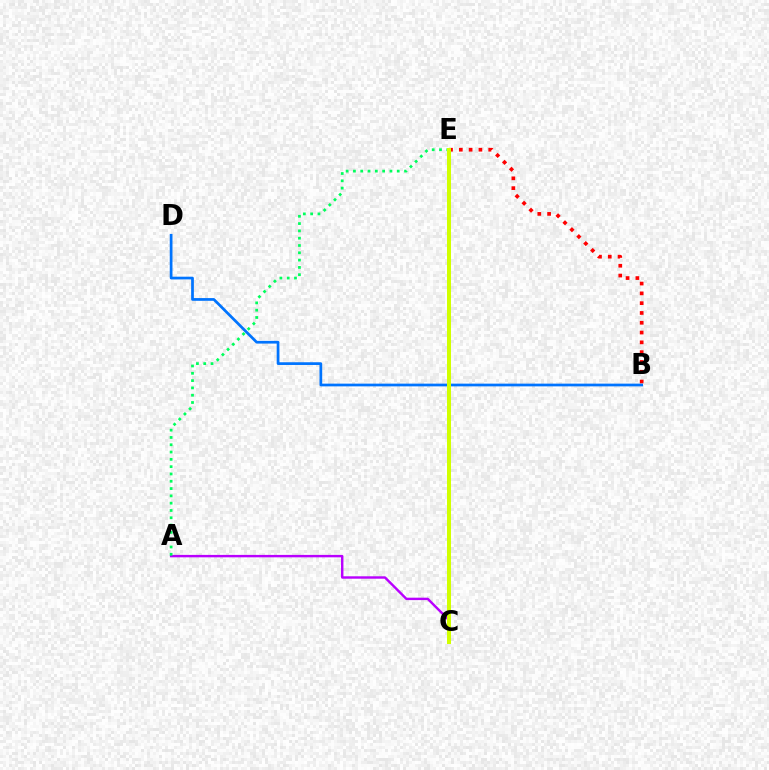{('B', 'E'): [{'color': '#ff0000', 'line_style': 'dotted', 'thickness': 2.66}], ('A', 'C'): [{'color': '#b900ff', 'line_style': 'solid', 'thickness': 1.74}], ('A', 'E'): [{'color': '#00ff5c', 'line_style': 'dotted', 'thickness': 1.98}], ('B', 'D'): [{'color': '#0074ff', 'line_style': 'solid', 'thickness': 1.96}], ('C', 'E'): [{'color': '#d1ff00', 'line_style': 'solid', 'thickness': 2.89}]}